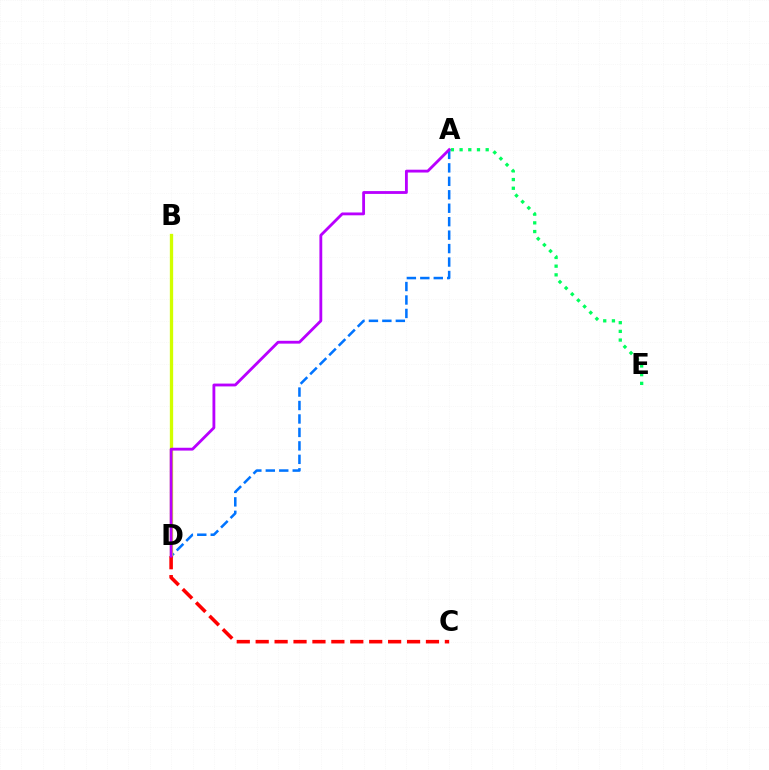{('A', 'E'): [{'color': '#00ff5c', 'line_style': 'dotted', 'thickness': 2.36}], ('A', 'D'): [{'color': '#0074ff', 'line_style': 'dashed', 'thickness': 1.83}, {'color': '#b900ff', 'line_style': 'solid', 'thickness': 2.04}], ('B', 'D'): [{'color': '#d1ff00', 'line_style': 'solid', 'thickness': 2.38}], ('C', 'D'): [{'color': '#ff0000', 'line_style': 'dashed', 'thickness': 2.57}]}